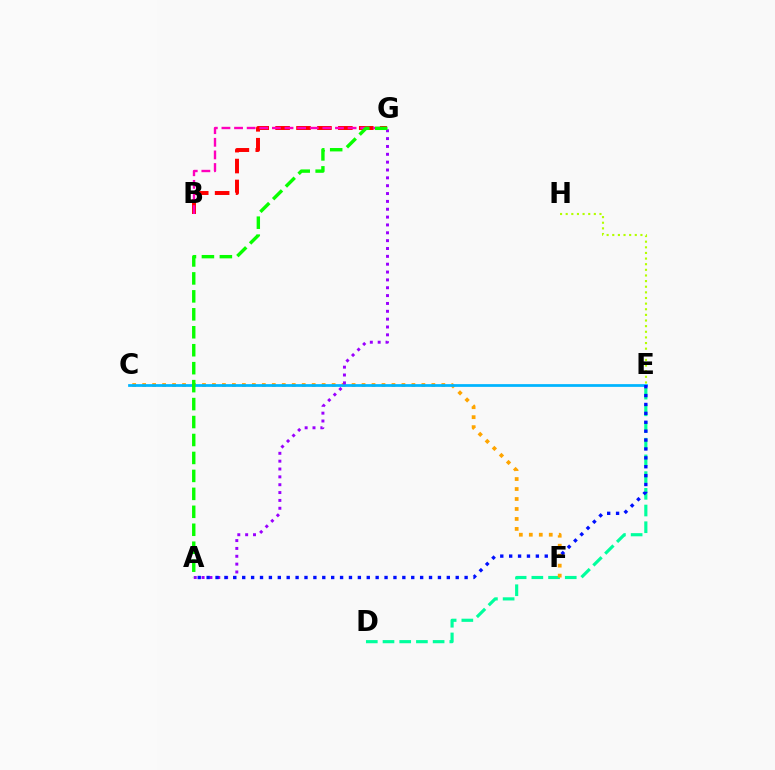{('E', 'H'): [{'color': '#b3ff00', 'line_style': 'dotted', 'thickness': 1.53}], ('D', 'E'): [{'color': '#00ff9d', 'line_style': 'dashed', 'thickness': 2.27}], ('C', 'F'): [{'color': '#ffa500', 'line_style': 'dotted', 'thickness': 2.71}], ('B', 'G'): [{'color': '#ff0000', 'line_style': 'dashed', 'thickness': 2.84}, {'color': '#ff00bd', 'line_style': 'dashed', 'thickness': 1.71}], ('C', 'E'): [{'color': '#00b5ff', 'line_style': 'solid', 'thickness': 1.97}], ('A', 'G'): [{'color': '#9b00ff', 'line_style': 'dotted', 'thickness': 2.13}, {'color': '#08ff00', 'line_style': 'dashed', 'thickness': 2.44}], ('A', 'E'): [{'color': '#0010ff', 'line_style': 'dotted', 'thickness': 2.42}]}